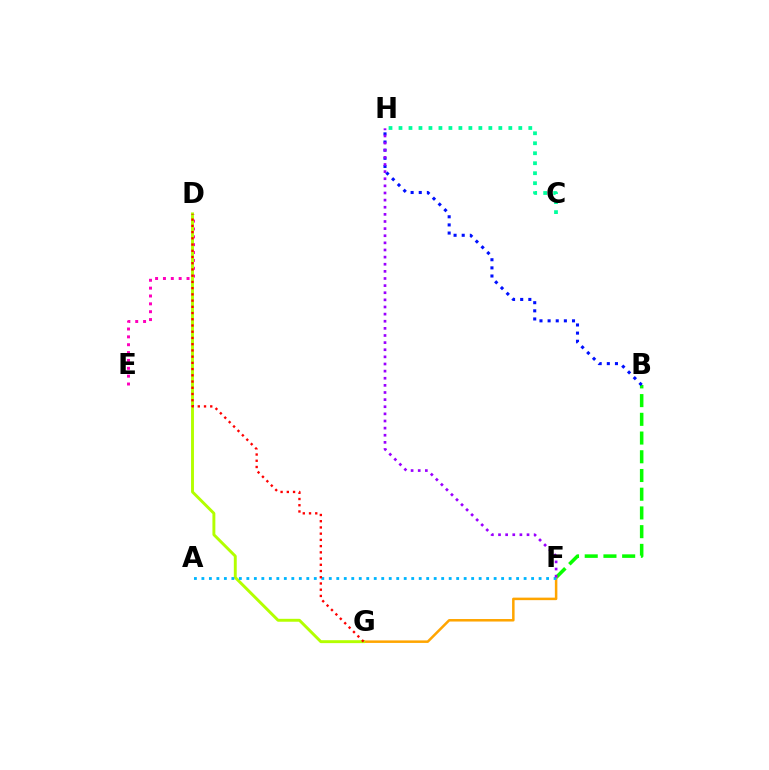{('B', 'F'): [{'color': '#08ff00', 'line_style': 'dashed', 'thickness': 2.54}], ('D', 'E'): [{'color': '#ff00bd', 'line_style': 'dotted', 'thickness': 2.14}], ('F', 'G'): [{'color': '#ffa500', 'line_style': 'solid', 'thickness': 1.81}], ('B', 'H'): [{'color': '#0010ff', 'line_style': 'dotted', 'thickness': 2.21}], ('D', 'G'): [{'color': '#b3ff00', 'line_style': 'solid', 'thickness': 2.1}, {'color': '#ff0000', 'line_style': 'dotted', 'thickness': 1.69}], ('A', 'F'): [{'color': '#00b5ff', 'line_style': 'dotted', 'thickness': 2.04}], ('F', 'H'): [{'color': '#9b00ff', 'line_style': 'dotted', 'thickness': 1.94}], ('C', 'H'): [{'color': '#00ff9d', 'line_style': 'dotted', 'thickness': 2.71}]}